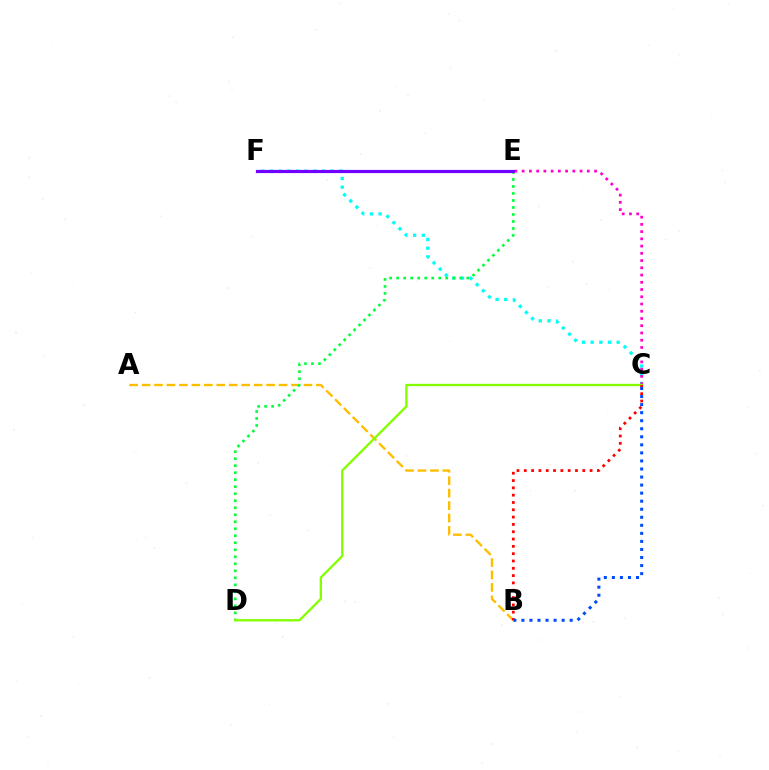{('C', 'F'): [{'color': '#00fff6', 'line_style': 'dotted', 'thickness': 2.36}], ('C', 'E'): [{'color': '#ff00cf', 'line_style': 'dotted', 'thickness': 1.97}], ('A', 'B'): [{'color': '#ffbd00', 'line_style': 'dashed', 'thickness': 1.69}], ('D', 'E'): [{'color': '#00ff39', 'line_style': 'dotted', 'thickness': 1.9}], ('C', 'D'): [{'color': '#84ff00', 'line_style': 'solid', 'thickness': 1.68}], ('B', 'C'): [{'color': '#ff0000', 'line_style': 'dotted', 'thickness': 1.99}, {'color': '#004bff', 'line_style': 'dotted', 'thickness': 2.19}], ('E', 'F'): [{'color': '#7200ff', 'line_style': 'solid', 'thickness': 2.29}]}